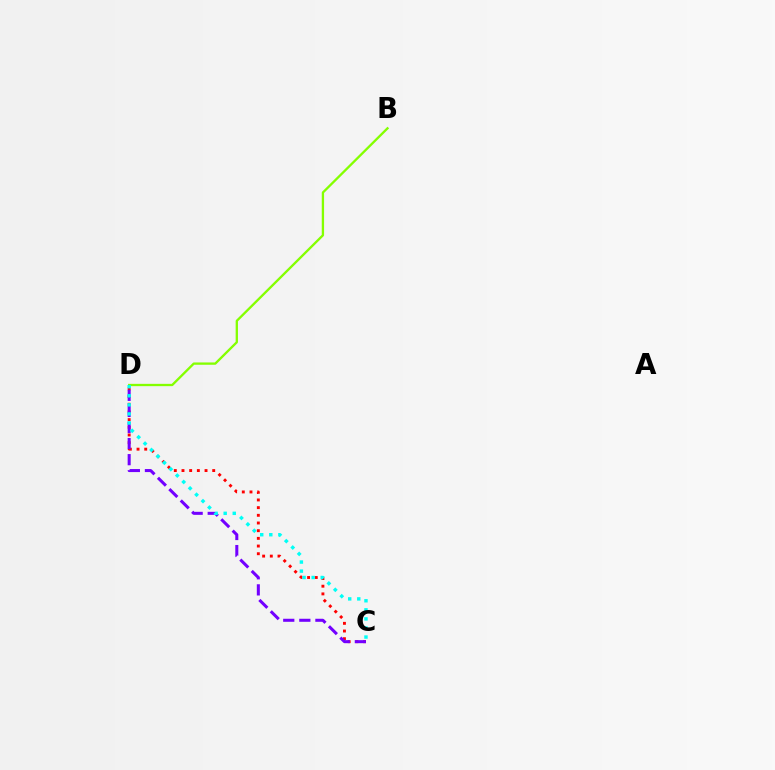{('C', 'D'): [{'color': '#ff0000', 'line_style': 'dotted', 'thickness': 2.09}, {'color': '#7200ff', 'line_style': 'dashed', 'thickness': 2.19}, {'color': '#00fff6', 'line_style': 'dotted', 'thickness': 2.46}], ('B', 'D'): [{'color': '#84ff00', 'line_style': 'solid', 'thickness': 1.67}]}